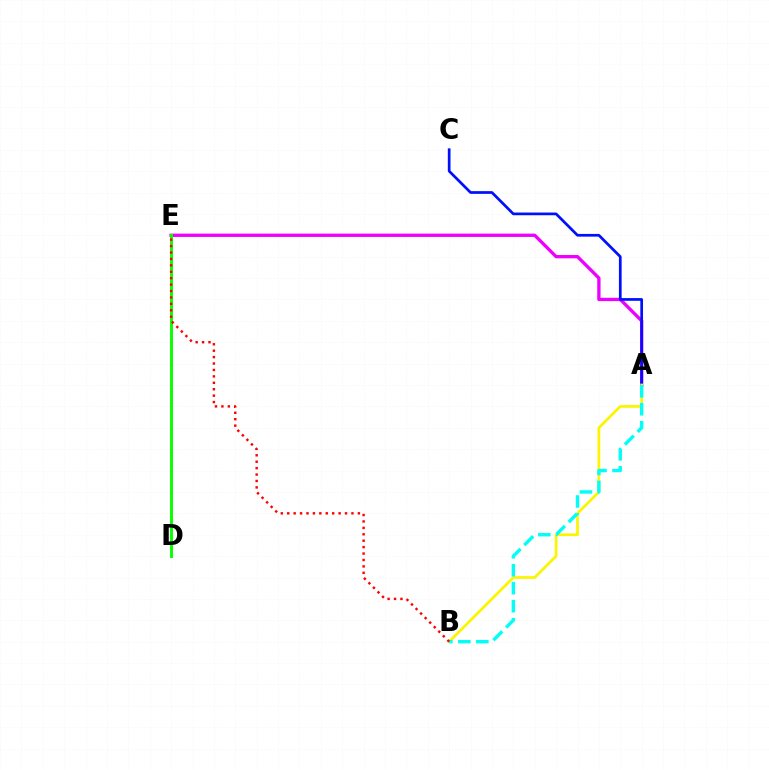{('A', 'E'): [{'color': '#ee00ff', 'line_style': 'solid', 'thickness': 2.39}], ('D', 'E'): [{'color': '#08ff00', 'line_style': 'solid', 'thickness': 2.12}], ('A', 'C'): [{'color': '#0010ff', 'line_style': 'solid', 'thickness': 1.95}], ('A', 'B'): [{'color': '#fcf500', 'line_style': 'solid', 'thickness': 1.96}, {'color': '#00fff6', 'line_style': 'dashed', 'thickness': 2.44}], ('B', 'E'): [{'color': '#ff0000', 'line_style': 'dotted', 'thickness': 1.74}]}